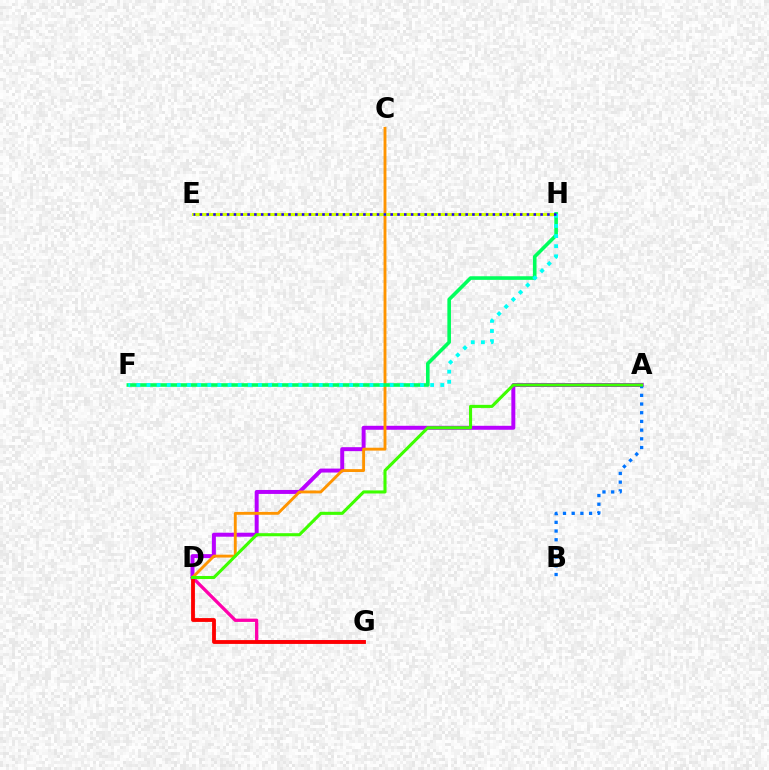{('A', 'D'): [{'color': '#b900ff', 'line_style': 'solid', 'thickness': 2.85}, {'color': '#3dff00', 'line_style': 'solid', 'thickness': 2.22}], ('D', 'G'): [{'color': '#ff00ac', 'line_style': 'solid', 'thickness': 2.36}, {'color': '#ff0000', 'line_style': 'solid', 'thickness': 2.75}], ('C', 'D'): [{'color': '#ff9400', 'line_style': 'solid', 'thickness': 2.07}], ('A', 'B'): [{'color': '#0074ff', 'line_style': 'dotted', 'thickness': 2.36}], ('E', 'H'): [{'color': '#d1ff00', 'line_style': 'solid', 'thickness': 2.2}, {'color': '#2500ff', 'line_style': 'dotted', 'thickness': 1.85}], ('F', 'H'): [{'color': '#00ff5c', 'line_style': 'solid', 'thickness': 2.6}, {'color': '#00fff6', 'line_style': 'dotted', 'thickness': 2.75}]}